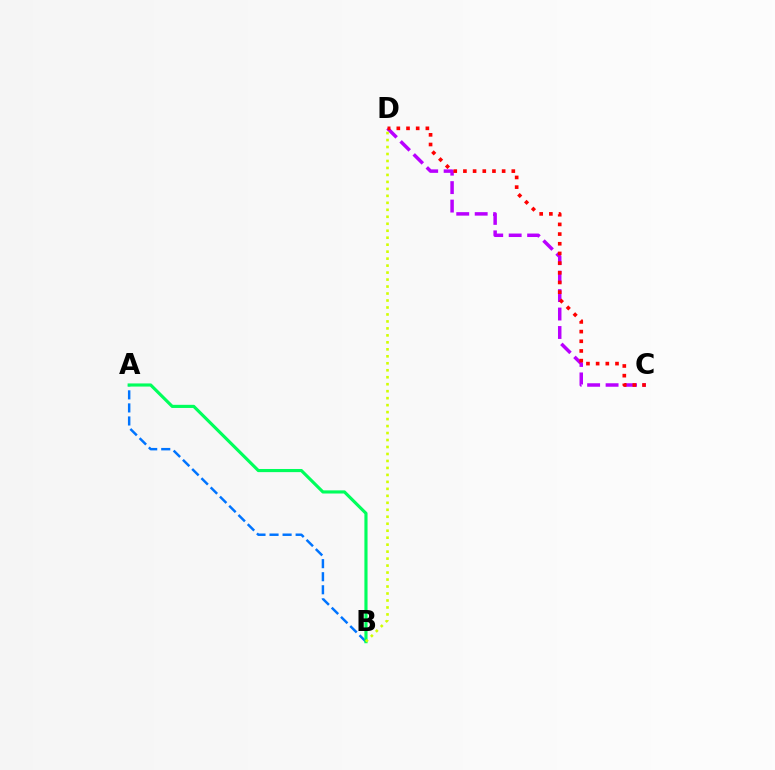{('A', 'B'): [{'color': '#0074ff', 'line_style': 'dashed', 'thickness': 1.77}, {'color': '#00ff5c', 'line_style': 'solid', 'thickness': 2.26}], ('C', 'D'): [{'color': '#b900ff', 'line_style': 'dashed', 'thickness': 2.51}, {'color': '#ff0000', 'line_style': 'dotted', 'thickness': 2.63}], ('B', 'D'): [{'color': '#d1ff00', 'line_style': 'dotted', 'thickness': 1.9}]}